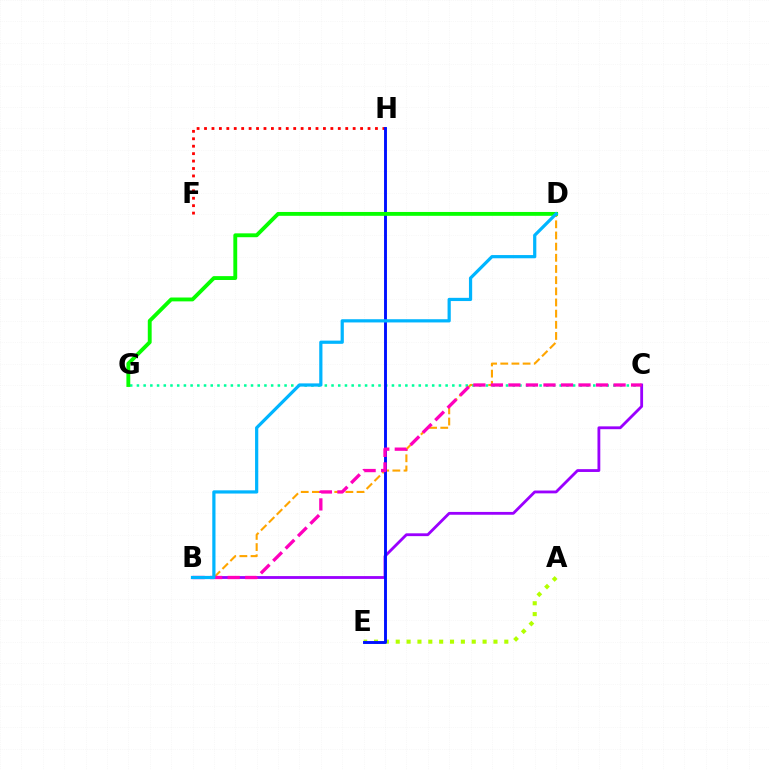{('A', 'E'): [{'color': '#b3ff00', 'line_style': 'dotted', 'thickness': 2.95}], ('B', 'D'): [{'color': '#ffa500', 'line_style': 'dashed', 'thickness': 1.52}, {'color': '#00b5ff', 'line_style': 'solid', 'thickness': 2.32}], ('C', 'G'): [{'color': '#00ff9d', 'line_style': 'dotted', 'thickness': 1.82}], ('F', 'H'): [{'color': '#ff0000', 'line_style': 'dotted', 'thickness': 2.02}], ('B', 'C'): [{'color': '#9b00ff', 'line_style': 'solid', 'thickness': 2.03}, {'color': '#ff00bd', 'line_style': 'dashed', 'thickness': 2.38}], ('E', 'H'): [{'color': '#0010ff', 'line_style': 'solid', 'thickness': 2.1}], ('D', 'G'): [{'color': '#08ff00', 'line_style': 'solid', 'thickness': 2.78}]}